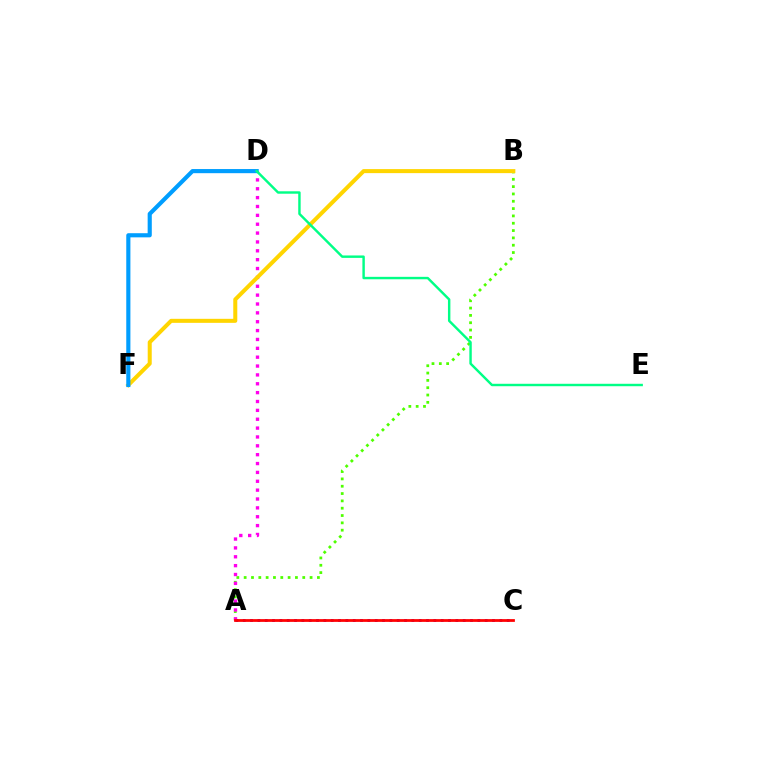{('A', 'B'): [{'color': '#4fff00', 'line_style': 'dotted', 'thickness': 1.99}], ('A', 'C'): [{'color': '#3700ff', 'line_style': 'dotted', 'thickness': 1.99}, {'color': '#ff0000', 'line_style': 'solid', 'thickness': 1.99}], ('A', 'D'): [{'color': '#ff00ed', 'line_style': 'dotted', 'thickness': 2.41}], ('B', 'F'): [{'color': '#ffd500', 'line_style': 'solid', 'thickness': 2.9}], ('D', 'F'): [{'color': '#009eff', 'line_style': 'solid', 'thickness': 2.98}], ('D', 'E'): [{'color': '#00ff86', 'line_style': 'solid', 'thickness': 1.75}]}